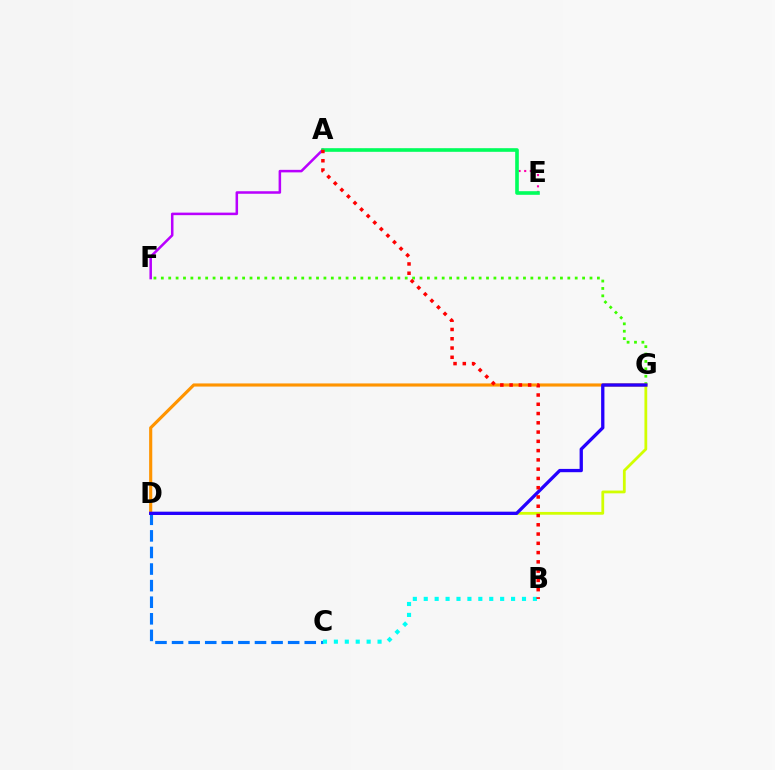{('C', 'D'): [{'color': '#0074ff', 'line_style': 'dashed', 'thickness': 2.25}], ('D', 'G'): [{'color': '#d1ff00', 'line_style': 'solid', 'thickness': 2.0}, {'color': '#ff9400', 'line_style': 'solid', 'thickness': 2.26}, {'color': '#2500ff', 'line_style': 'solid', 'thickness': 2.37}], ('F', 'G'): [{'color': '#3dff00', 'line_style': 'dotted', 'thickness': 2.01}], ('A', 'F'): [{'color': '#b900ff', 'line_style': 'solid', 'thickness': 1.82}], ('B', 'C'): [{'color': '#00fff6', 'line_style': 'dotted', 'thickness': 2.97}], ('A', 'E'): [{'color': '#ff00ac', 'line_style': 'dotted', 'thickness': 1.53}, {'color': '#00ff5c', 'line_style': 'solid', 'thickness': 2.61}], ('A', 'B'): [{'color': '#ff0000', 'line_style': 'dotted', 'thickness': 2.52}]}